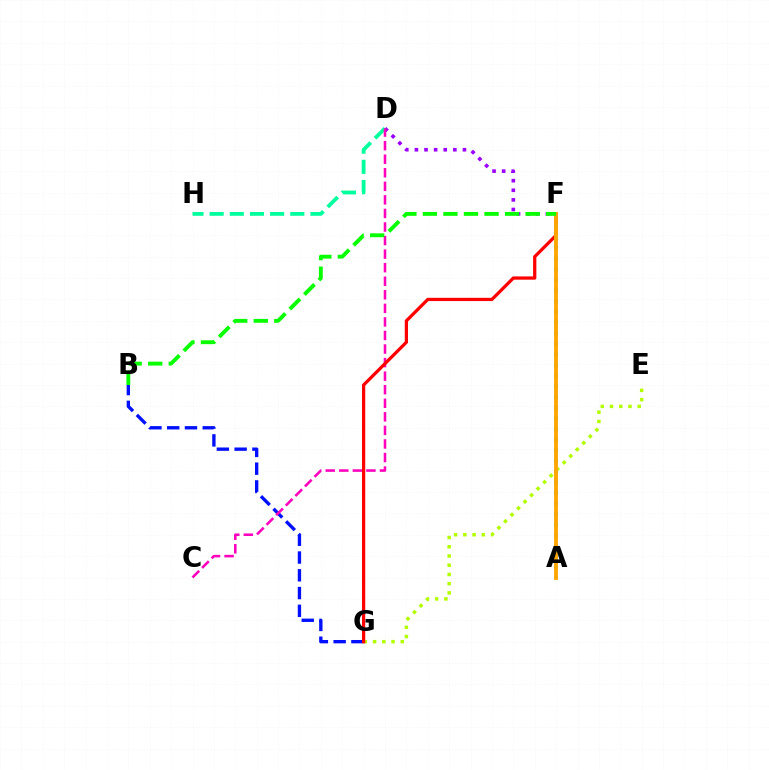{('D', 'F'): [{'color': '#9b00ff', 'line_style': 'dotted', 'thickness': 2.61}], ('B', 'G'): [{'color': '#0010ff', 'line_style': 'dashed', 'thickness': 2.41}], ('D', 'H'): [{'color': '#00ff9d', 'line_style': 'dashed', 'thickness': 2.74}], ('E', 'G'): [{'color': '#b3ff00', 'line_style': 'dotted', 'thickness': 2.51}], ('C', 'D'): [{'color': '#ff00bd', 'line_style': 'dashed', 'thickness': 1.84}], ('F', 'G'): [{'color': '#ff0000', 'line_style': 'solid', 'thickness': 2.35}], ('A', 'F'): [{'color': '#00b5ff', 'line_style': 'dotted', 'thickness': 2.89}, {'color': '#ffa500', 'line_style': 'solid', 'thickness': 2.77}], ('B', 'F'): [{'color': '#08ff00', 'line_style': 'dashed', 'thickness': 2.79}]}